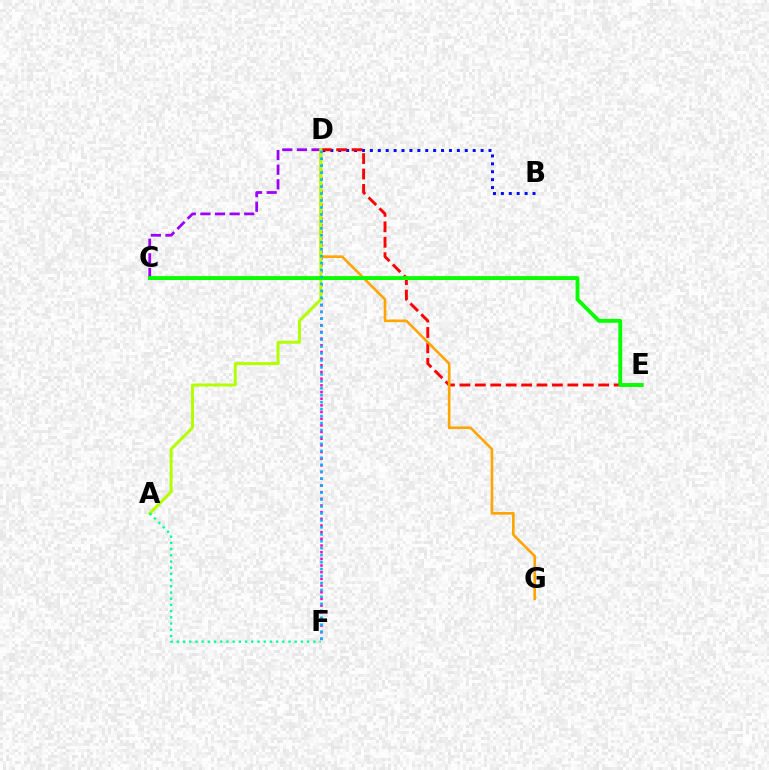{('D', 'F'): [{'color': '#ff00bd', 'line_style': 'dotted', 'thickness': 1.81}, {'color': '#00b5ff', 'line_style': 'dotted', 'thickness': 1.89}], ('C', 'D'): [{'color': '#9b00ff', 'line_style': 'dashed', 'thickness': 1.98}], ('B', 'D'): [{'color': '#0010ff', 'line_style': 'dotted', 'thickness': 2.15}], ('D', 'E'): [{'color': '#ff0000', 'line_style': 'dashed', 'thickness': 2.09}], ('D', 'G'): [{'color': '#ffa500', 'line_style': 'solid', 'thickness': 1.9}], ('A', 'D'): [{'color': '#b3ff00', 'line_style': 'solid', 'thickness': 2.15}], ('C', 'E'): [{'color': '#08ff00', 'line_style': 'solid', 'thickness': 2.8}], ('A', 'F'): [{'color': '#00ff9d', 'line_style': 'dotted', 'thickness': 1.69}]}